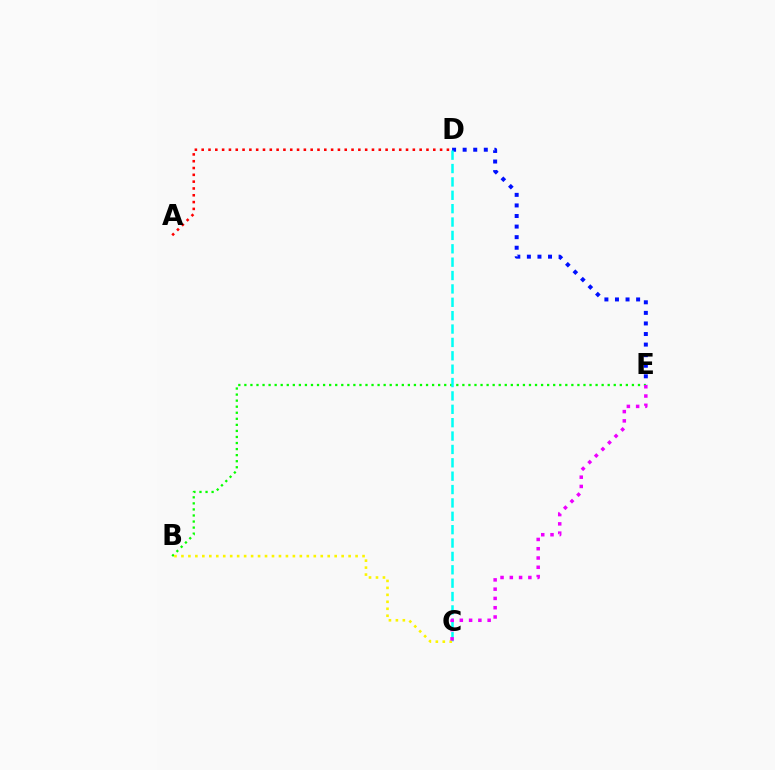{('A', 'D'): [{'color': '#ff0000', 'line_style': 'dotted', 'thickness': 1.85}], ('B', 'E'): [{'color': '#08ff00', 'line_style': 'dotted', 'thickness': 1.65}], ('D', 'E'): [{'color': '#0010ff', 'line_style': 'dotted', 'thickness': 2.87}], ('C', 'D'): [{'color': '#00fff6', 'line_style': 'dashed', 'thickness': 1.82}], ('B', 'C'): [{'color': '#fcf500', 'line_style': 'dotted', 'thickness': 1.89}], ('C', 'E'): [{'color': '#ee00ff', 'line_style': 'dotted', 'thickness': 2.52}]}